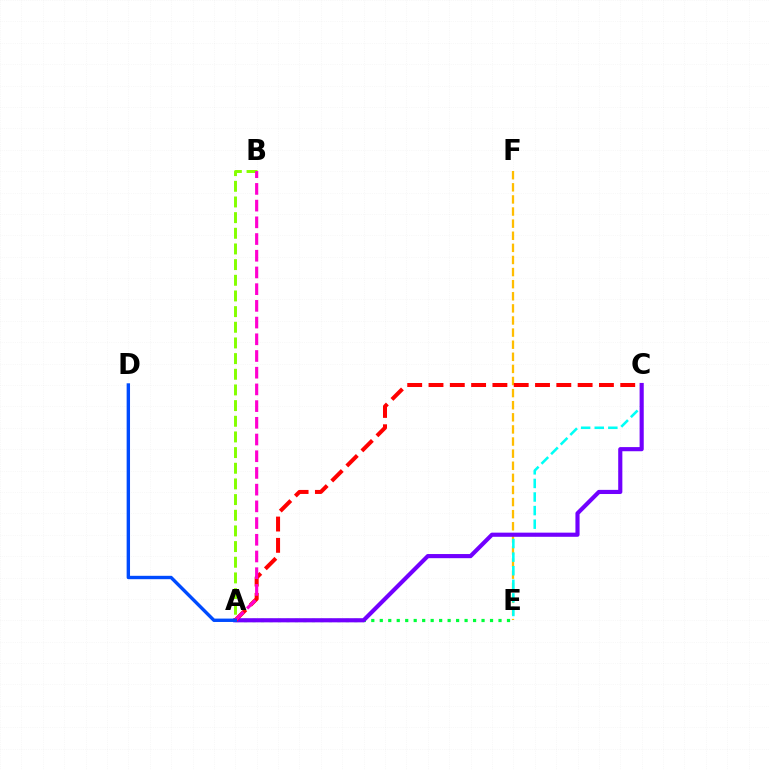{('E', 'F'): [{'color': '#ffbd00', 'line_style': 'dashed', 'thickness': 1.64}], ('A', 'E'): [{'color': '#00ff39', 'line_style': 'dotted', 'thickness': 2.3}], ('C', 'E'): [{'color': '#00fff6', 'line_style': 'dashed', 'thickness': 1.85}], ('A', 'C'): [{'color': '#7200ff', 'line_style': 'solid', 'thickness': 2.98}, {'color': '#ff0000', 'line_style': 'dashed', 'thickness': 2.89}], ('A', 'B'): [{'color': '#84ff00', 'line_style': 'dashed', 'thickness': 2.13}, {'color': '#ff00cf', 'line_style': 'dashed', 'thickness': 2.27}], ('A', 'D'): [{'color': '#004bff', 'line_style': 'solid', 'thickness': 2.43}]}